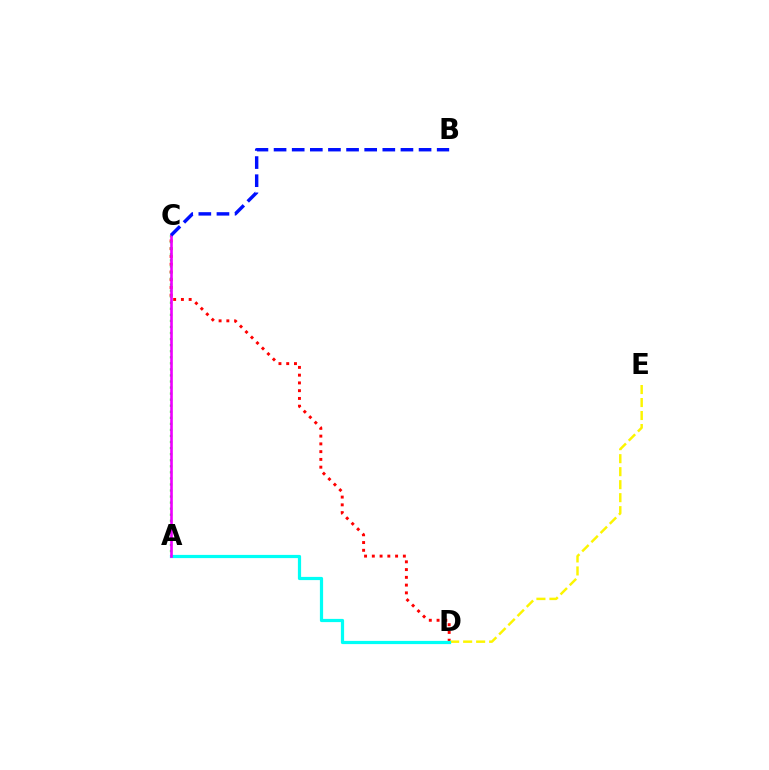{('C', 'D'): [{'color': '#ff0000', 'line_style': 'dotted', 'thickness': 2.11}], ('D', 'E'): [{'color': '#fcf500', 'line_style': 'dashed', 'thickness': 1.77}], ('A', 'D'): [{'color': '#00fff6', 'line_style': 'solid', 'thickness': 2.31}], ('A', 'C'): [{'color': '#08ff00', 'line_style': 'dotted', 'thickness': 1.65}, {'color': '#ee00ff', 'line_style': 'solid', 'thickness': 1.89}], ('B', 'C'): [{'color': '#0010ff', 'line_style': 'dashed', 'thickness': 2.46}]}